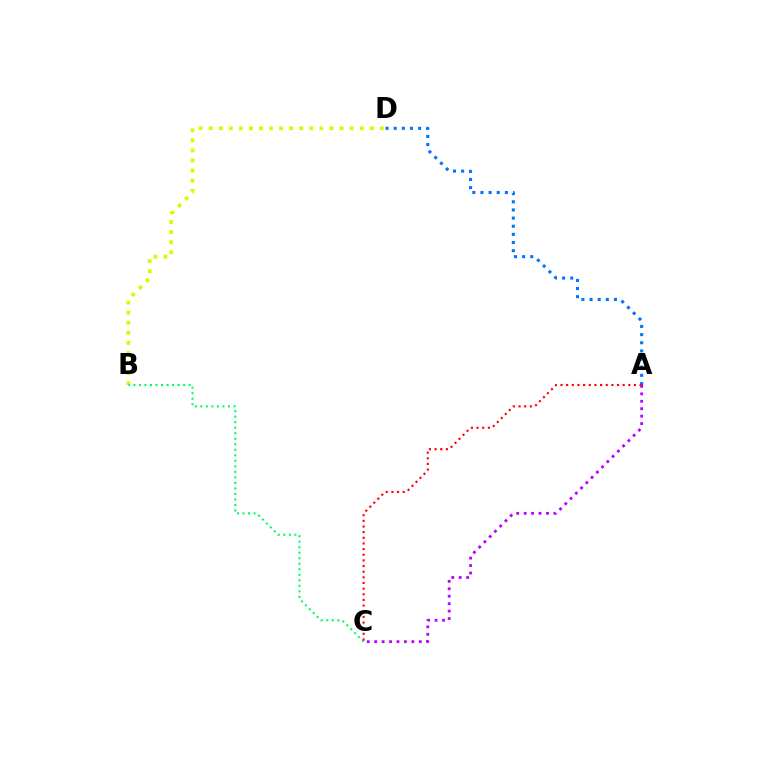{('B', 'D'): [{'color': '#d1ff00', 'line_style': 'dotted', 'thickness': 2.73}], ('A', 'C'): [{'color': '#b900ff', 'line_style': 'dotted', 'thickness': 2.02}, {'color': '#ff0000', 'line_style': 'dotted', 'thickness': 1.53}], ('B', 'C'): [{'color': '#00ff5c', 'line_style': 'dotted', 'thickness': 1.5}], ('A', 'D'): [{'color': '#0074ff', 'line_style': 'dotted', 'thickness': 2.21}]}